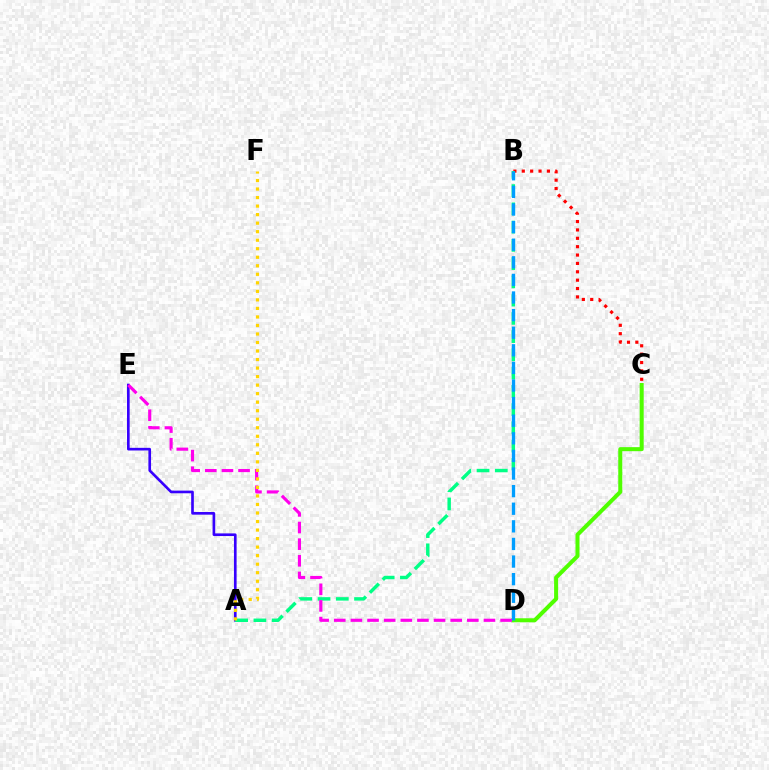{('C', 'D'): [{'color': '#4fff00', 'line_style': 'solid', 'thickness': 2.9}], ('A', 'E'): [{'color': '#3700ff', 'line_style': 'solid', 'thickness': 1.91}], ('B', 'C'): [{'color': '#ff0000', 'line_style': 'dotted', 'thickness': 2.28}], ('A', 'B'): [{'color': '#00ff86', 'line_style': 'dashed', 'thickness': 2.48}], ('D', 'E'): [{'color': '#ff00ed', 'line_style': 'dashed', 'thickness': 2.26}], ('B', 'D'): [{'color': '#009eff', 'line_style': 'dashed', 'thickness': 2.39}], ('A', 'F'): [{'color': '#ffd500', 'line_style': 'dotted', 'thickness': 2.32}]}